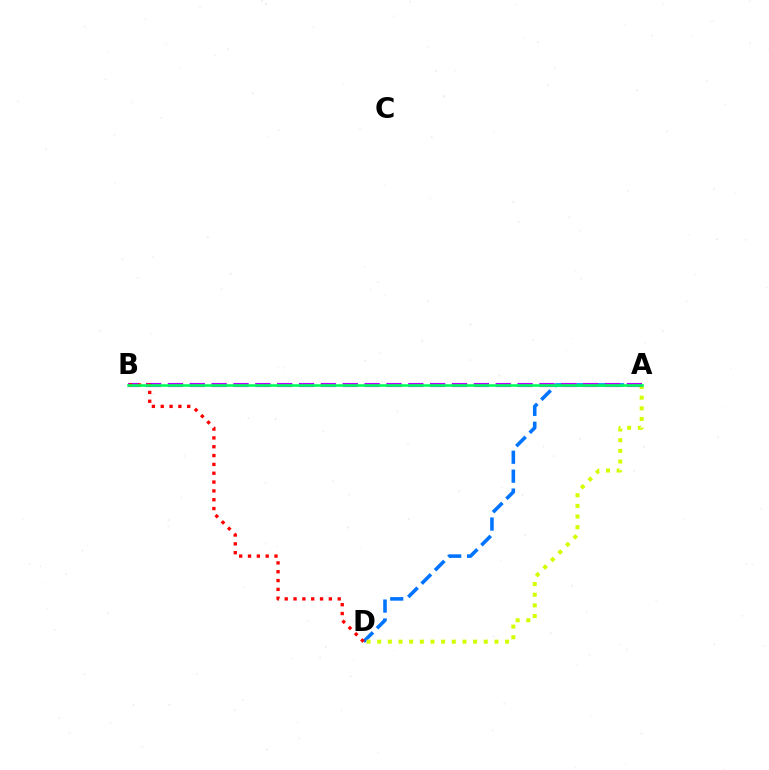{('A', 'D'): [{'color': '#0074ff', 'line_style': 'dashed', 'thickness': 2.57}, {'color': '#d1ff00', 'line_style': 'dotted', 'thickness': 2.9}], ('A', 'B'): [{'color': '#b900ff', 'line_style': 'dashed', 'thickness': 2.97}, {'color': '#00ff5c', 'line_style': 'solid', 'thickness': 1.89}], ('B', 'D'): [{'color': '#ff0000', 'line_style': 'dotted', 'thickness': 2.4}]}